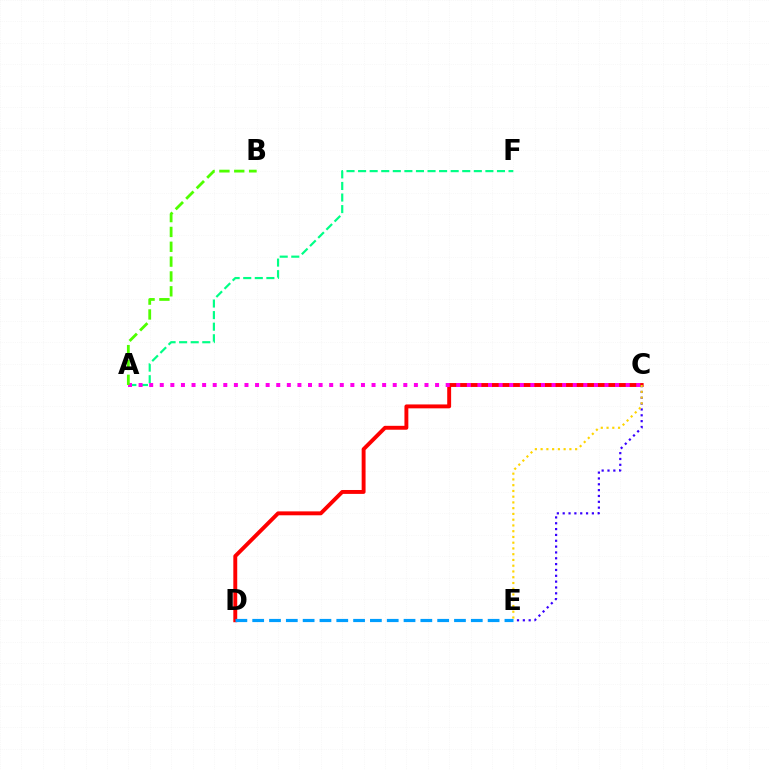{('A', 'F'): [{'color': '#00ff86', 'line_style': 'dashed', 'thickness': 1.57}], ('C', 'D'): [{'color': '#ff0000', 'line_style': 'solid', 'thickness': 2.81}], ('C', 'E'): [{'color': '#3700ff', 'line_style': 'dotted', 'thickness': 1.59}, {'color': '#ffd500', 'line_style': 'dotted', 'thickness': 1.56}], ('A', 'C'): [{'color': '#ff00ed', 'line_style': 'dotted', 'thickness': 2.88}], ('D', 'E'): [{'color': '#009eff', 'line_style': 'dashed', 'thickness': 2.28}], ('A', 'B'): [{'color': '#4fff00', 'line_style': 'dashed', 'thickness': 2.02}]}